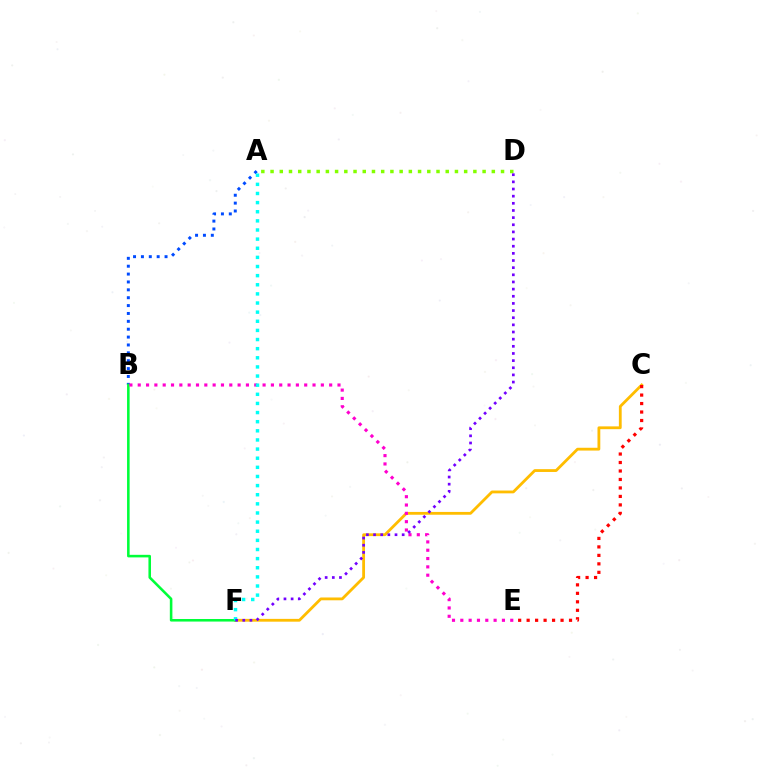{('A', 'B'): [{'color': '#004bff', 'line_style': 'dotted', 'thickness': 2.14}], ('A', 'D'): [{'color': '#84ff00', 'line_style': 'dotted', 'thickness': 2.5}], ('C', 'F'): [{'color': '#ffbd00', 'line_style': 'solid', 'thickness': 2.02}], ('B', 'F'): [{'color': '#00ff39', 'line_style': 'solid', 'thickness': 1.85}], ('B', 'E'): [{'color': '#ff00cf', 'line_style': 'dotted', 'thickness': 2.26}], ('A', 'F'): [{'color': '#00fff6', 'line_style': 'dotted', 'thickness': 2.48}], ('C', 'E'): [{'color': '#ff0000', 'line_style': 'dotted', 'thickness': 2.3}], ('D', 'F'): [{'color': '#7200ff', 'line_style': 'dotted', 'thickness': 1.94}]}